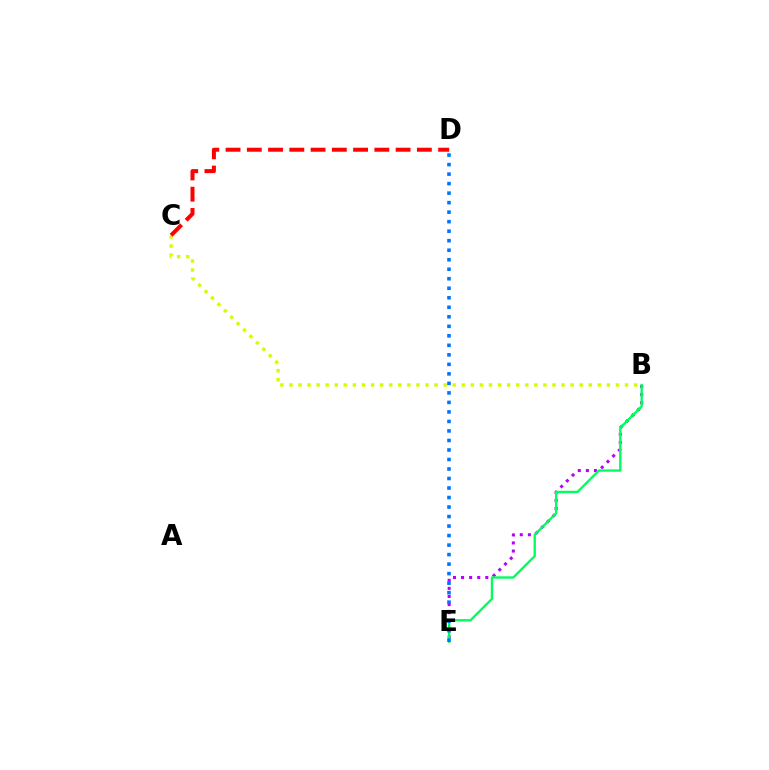{('B', 'E'): [{'color': '#b900ff', 'line_style': 'dotted', 'thickness': 2.2}, {'color': '#00ff5c', 'line_style': 'solid', 'thickness': 1.7}], ('D', 'E'): [{'color': '#0074ff', 'line_style': 'dotted', 'thickness': 2.58}], ('B', 'C'): [{'color': '#d1ff00', 'line_style': 'dotted', 'thickness': 2.46}], ('C', 'D'): [{'color': '#ff0000', 'line_style': 'dashed', 'thickness': 2.89}]}